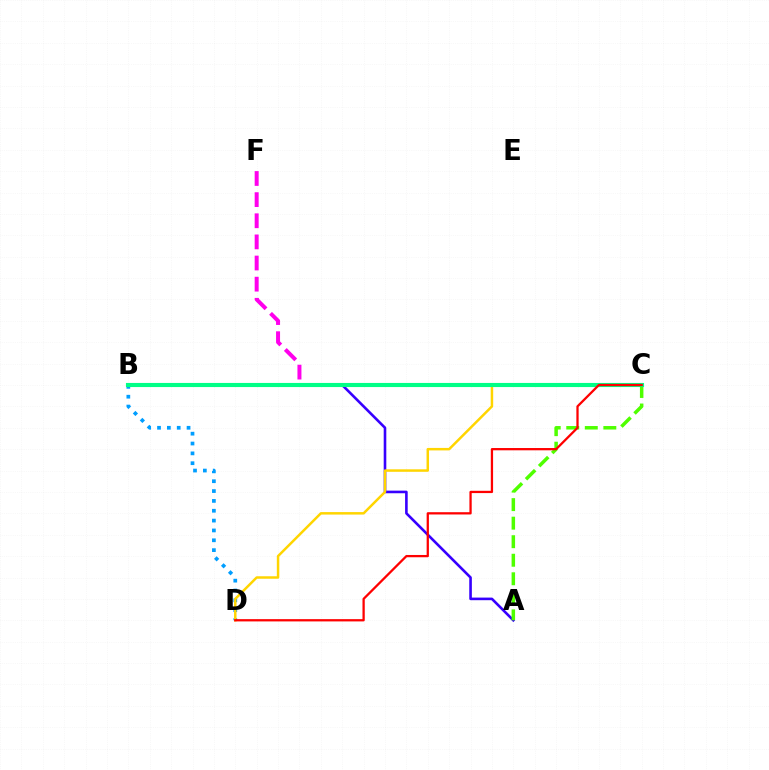{('A', 'B'): [{'color': '#3700ff', 'line_style': 'solid', 'thickness': 1.88}], ('A', 'C'): [{'color': '#4fff00', 'line_style': 'dashed', 'thickness': 2.52}], ('B', 'D'): [{'color': '#009eff', 'line_style': 'dotted', 'thickness': 2.68}], ('C', 'F'): [{'color': '#ff00ed', 'line_style': 'dashed', 'thickness': 2.87}], ('C', 'D'): [{'color': '#ffd500', 'line_style': 'solid', 'thickness': 1.79}, {'color': '#ff0000', 'line_style': 'solid', 'thickness': 1.64}], ('B', 'C'): [{'color': '#00ff86', 'line_style': 'solid', 'thickness': 2.96}]}